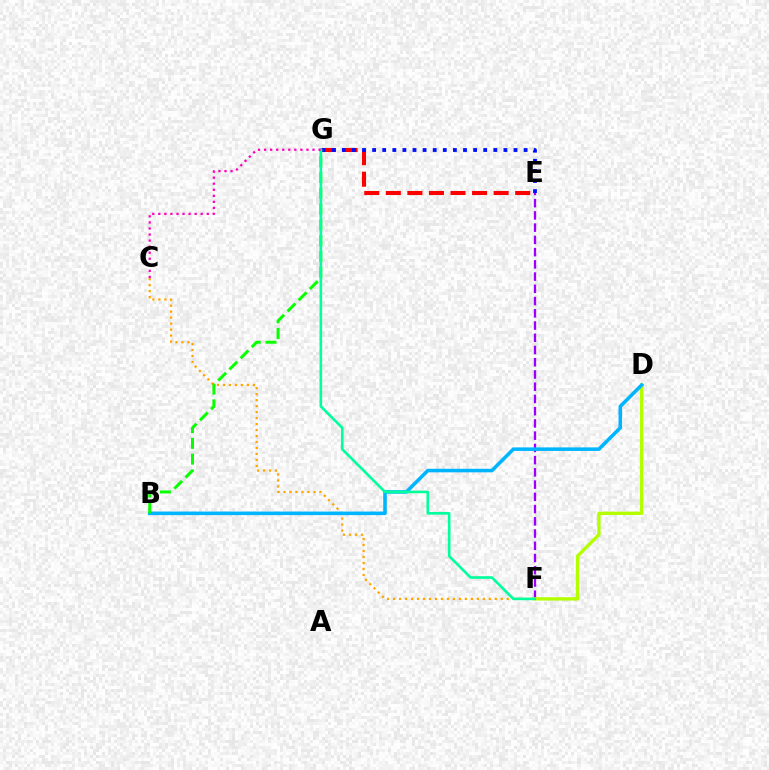{('E', 'F'): [{'color': '#9b00ff', 'line_style': 'dashed', 'thickness': 1.66}], ('D', 'F'): [{'color': '#b3ff00', 'line_style': 'solid', 'thickness': 2.41}], ('E', 'G'): [{'color': '#ff0000', 'line_style': 'dashed', 'thickness': 2.93}, {'color': '#0010ff', 'line_style': 'dotted', 'thickness': 2.74}], ('C', 'F'): [{'color': '#ffa500', 'line_style': 'dotted', 'thickness': 1.63}], ('B', 'D'): [{'color': '#00b5ff', 'line_style': 'solid', 'thickness': 2.56}], ('B', 'G'): [{'color': '#08ff00', 'line_style': 'dashed', 'thickness': 2.14}], ('F', 'G'): [{'color': '#00ff9d', 'line_style': 'solid', 'thickness': 1.89}], ('C', 'G'): [{'color': '#ff00bd', 'line_style': 'dotted', 'thickness': 1.64}]}